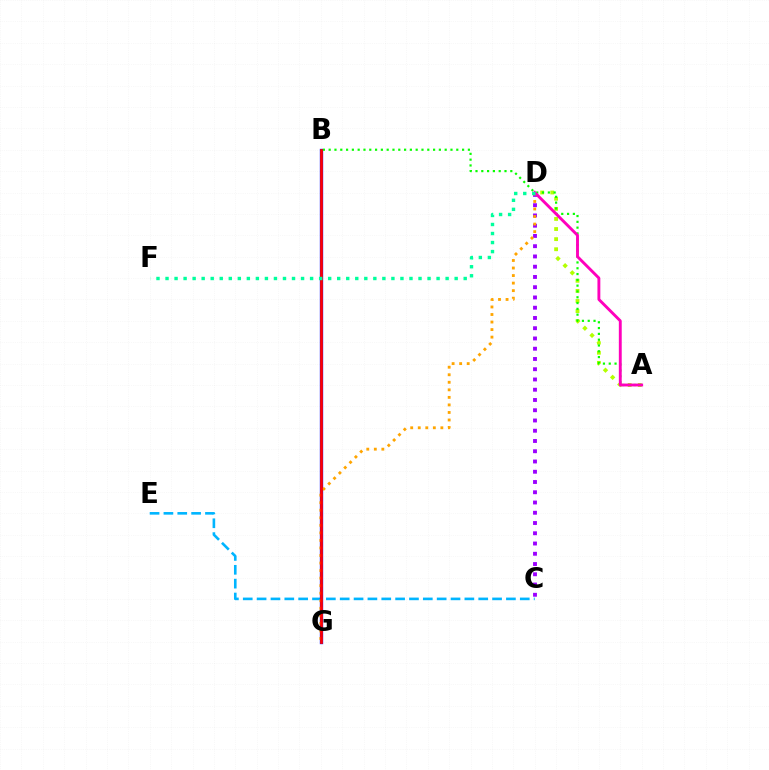{('A', 'D'): [{'color': '#b3ff00', 'line_style': 'dotted', 'thickness': 2.74}, {'color': '#ff00bd', 'line_style': 'solid', 'thickness': 2.08}], ('C', 'E'): [{'color': '#00b5ff', 'line_style': 'dashed', 'thickness': 1.88}], ('C', 'D'): [{'color': '#9b00ff', 'line_style': 'dotted', 'thickness': 2.79}], ('B', 'G'): [{'color': '#0010ff', 'line_style': 'solid', 'thickness': 2.4}, {'color': '#ff0000', 'line_style': 'solid', 'thickness': 1.95}], ('A', 'B'): [{'color': '#08ff00', 'line_style': 'dotted', 'thickness': 1.58}], ('D', 'G'): [{'color': '#ffa500', 'line_style': 'dotted', 'thickness': 2.05}], ('D', 'F'): [{'color': '#00ff9d', 'line_style': 'dotted', 'thickness': 2.45}]}